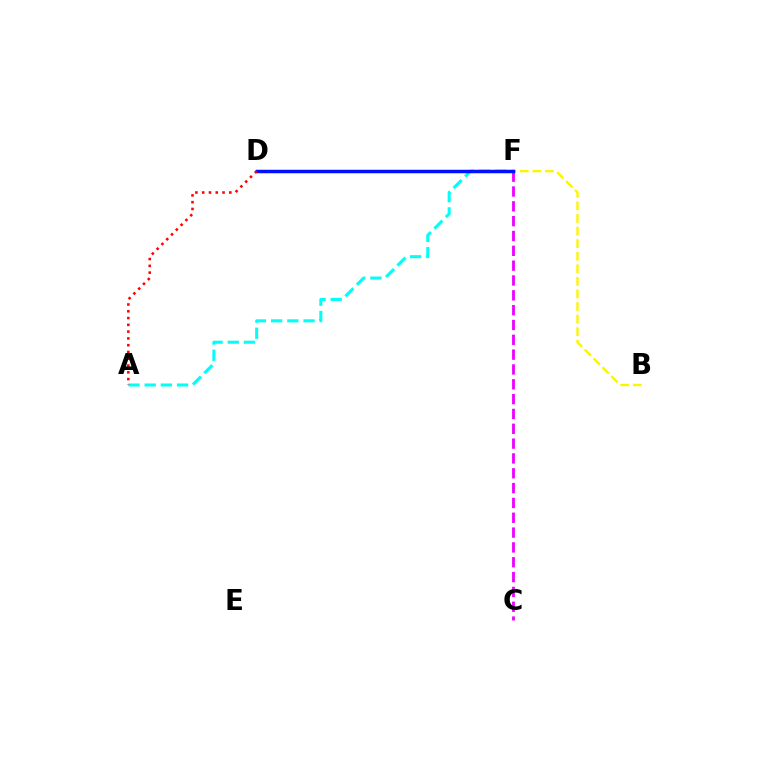{('C', 'F'): [{'color': '#ee00ff', 'line_style': 'dashed', 'thickness': 2.01}], ('B', 'F'): [{'color': '#fcf500', 'line_style': 'dashed', 'thickness': 1.71}], ('D', 'F'): [{'color': '#08ff00', 'line_style': 'dashed', 'thickness': 2.07}, {'color': '#0010ff', 'line_style': 'solid', 'thickness': 2.51}], ('A', 'F'): [{'color': '#00fff6', 'line_style': 'dashed', 'thickness': 2.2}], ('A', 'D'): [{'color': '#ff0000', 'line_style': 'dotted', 'thickness': 1.84}]}